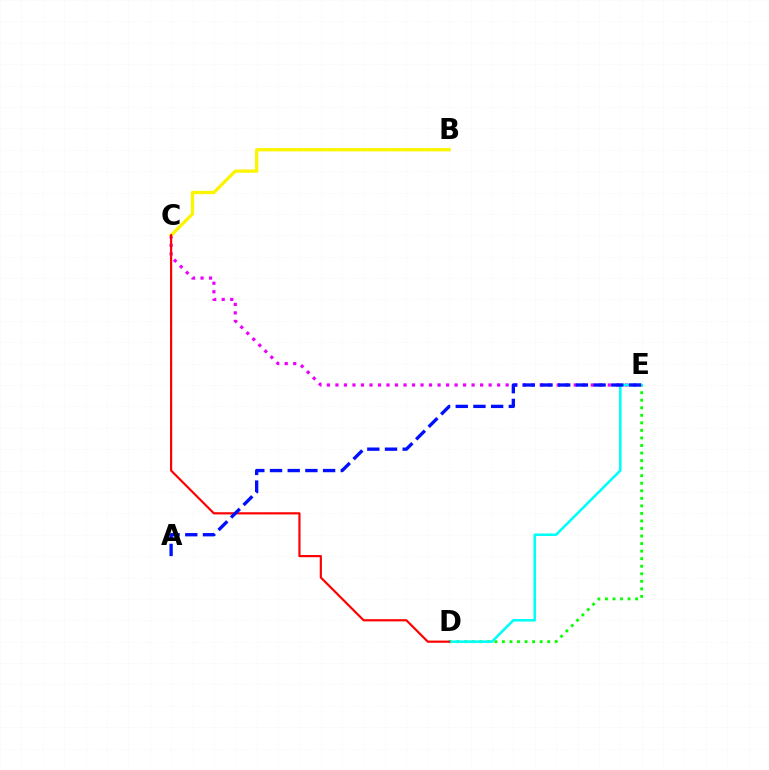{('D', 'E'): [{'color': '#08ff00', 'line_style': 'dotted', 'thickness': 2.05}, {'color': '#00fff6', 'line_style': 'solid', 'thickness': 1.84}], ('C', 'E'): [{'color': '#ee00ff', 'line_style': 'dotted', 'thickness': 2.31}], ('B', 'C'): [{'color': '#fcf500', 'line_style': 'solid', 'thickness': 2.37}], ('C', 'D'): [{'color': '#ff0000', 'line_style': 'solid', 'thickness': 1.57}], ('A', 'E'): [{'color': '#0010ff', 'line_style': 'dashed', 'thickness': 2.4}]}